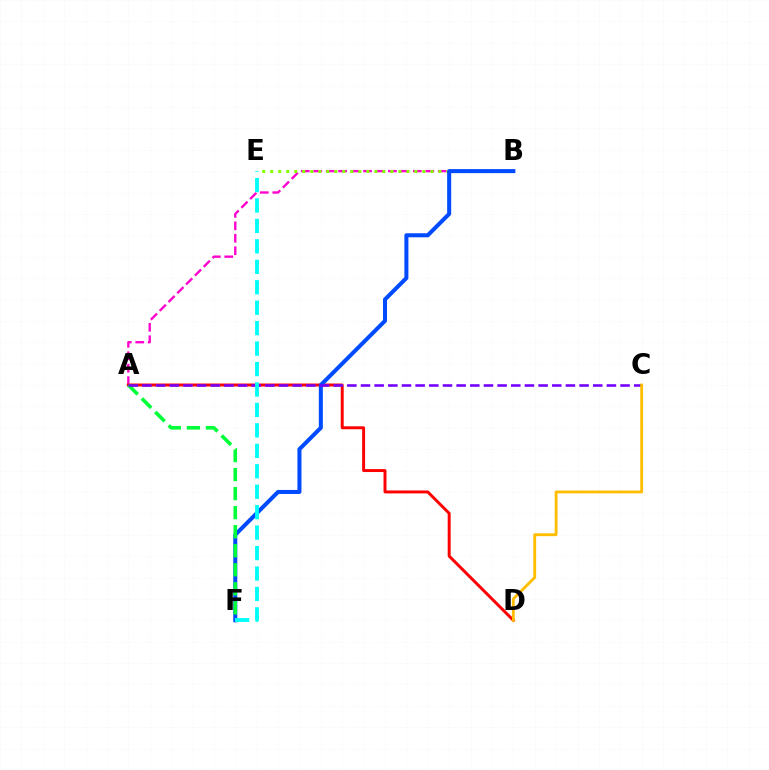{('A', 'B'): [{'color': '#ff00cf', 'line_style': 'dashed', 'thickness': 1.69}], ('B', 'E'): [{'color': '#84ff00', 'line_style': 'dotted', 'thickness': 2.18}], ('A', 'D'): [{'color': '#ff0000', 'line_style': 'solid', 'thickness': 2.13}], ('B', 'F'): [{'color': '#004bff', 'line_style': 'solid', 'thickness': 2.9}], ('A', 'F'): [{'color': '#00ff39', 'line_style': 'dashed', 'thickness': 2.59}], ('A', 'C'): [{'color': '#7200ff', 'line_style': 'dashed', 'thickness': 1.86}], ('E', 'F'): [{'color': '#00fff6', 'line_style': 'dashed', 'thickness': 2.78}], ('C', 'D'): [{'color': '#ffbd00', 'line_style': 'solid', 'thickness': 2.05}]}